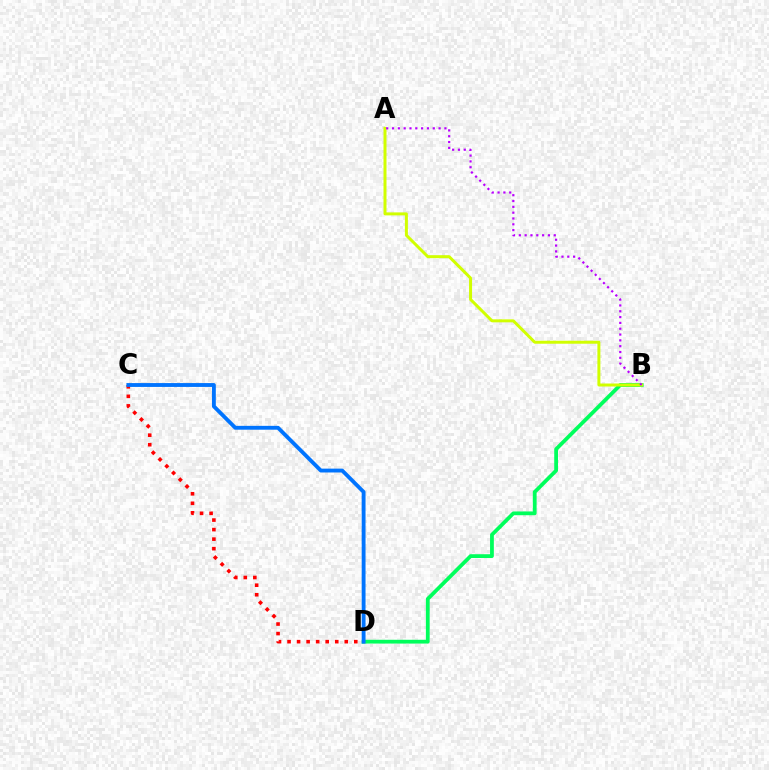{('B', 'D'): [{'color': '#00ff5c', 'line_style': 'solid', 'thickness': 2.72}], ('C', 'D'): [{'color': '#ff0000', 'line_style': 'dotted', 'thickness': 2.59}, {'color': '#0074ff', 'line_style': 'solid', 'thickness': 2.77}], ('A', 'B'): [{'color': '#d1ff00', 'line_style': 'solid', 'thickness': 2.15}, {'color': '#b900ff', 'line_style': 'dotted', 'thickness': 1.58}]}